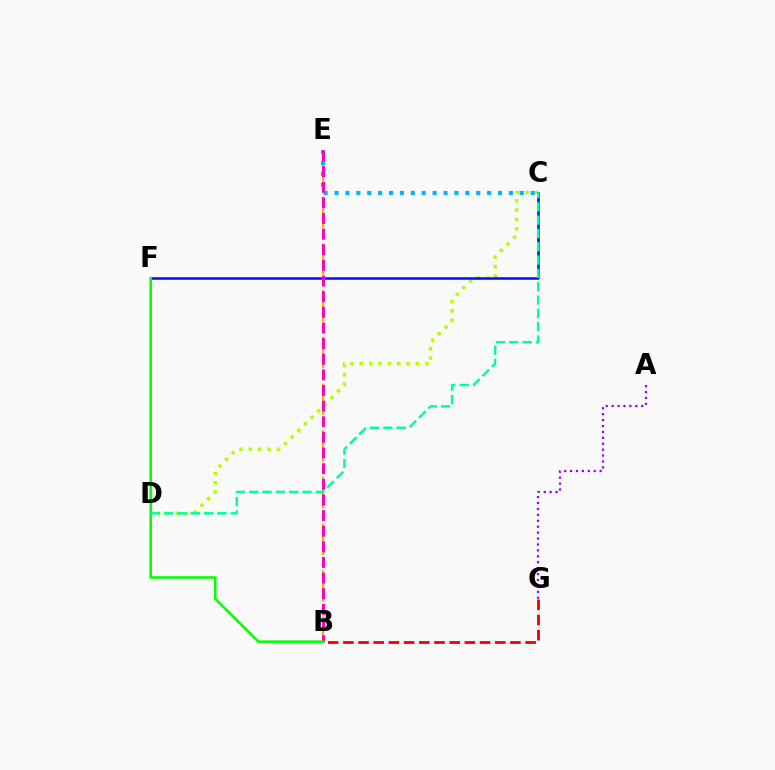{('C', 'D'): [{'color': '#b3ff00', 'line_style': 'dotted', 'thickness': 2.54}, {'color': '#00ff9d', 'line_style': 'dashed', 'thickness': 1.81}], ('C', 'F'): [{'color': '#0010ff', 'line_style': 'solid', 'thickness': 1.82}], ('B', 'E'): [{'color': '#ffa500', 'line_style': 'dashed', 'thickness': 1.59}, {'color': '#ff00bd', 'line_style': 'dashed', 'thickness': 2.12}], ('C', 'E'): [{'color': '#00b5ff', 'line_style': 'dotted', 'thickness': 2.96}], ('B', 'F'): [{'color': '#08ff00', 'line_style': 'solid', 'thickness': 1.86}], ('A', 'G'): [{'color': '#9b00ff', 'line_style': 'dotted', 'thickness': 1.61}], ('B', 'G'): [{'color': '#ff0000', 'line_style': 'dashed', 'thickness': 2.06}]}